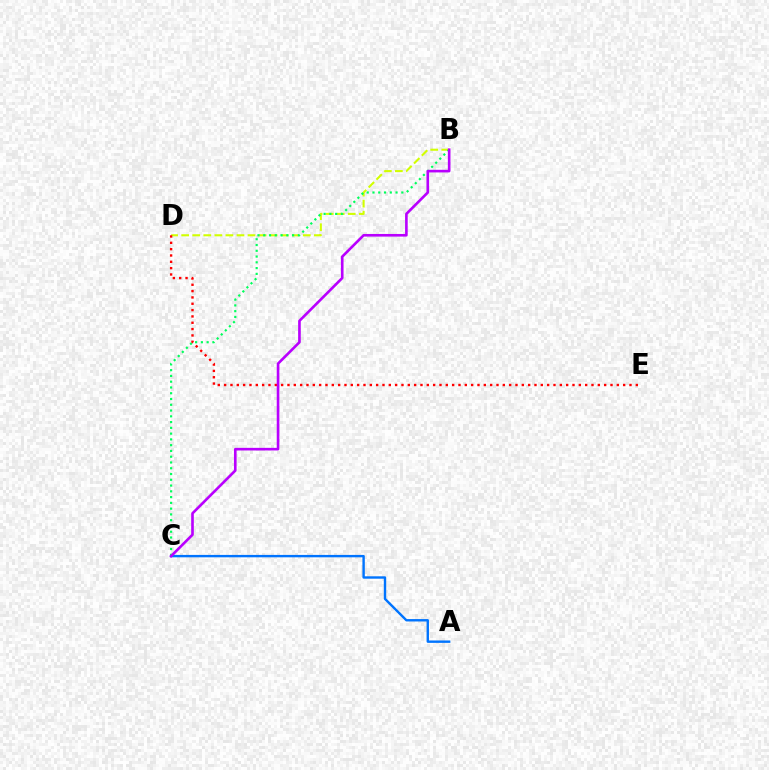{('B', 'D'): [{'color': '#d1ff00', 'line_style': 'dashed', 'thickness': 1.5}], ('B', 'C'): [{'color': '#00ff5c', 'line_style': 'dotted', 'thickness': 1.57}, {'color': '#b900ff', 'line_style': 'solid', 'thickness': 1.89}], ('A', 'C'): [{'color': '#0074ff', 'line_style': 'solid', 'thickness': 1.73}], ('D', 'E'): [{'color': '#ff0000', 'line_style': 'dotted', 'thickness': 1.72}]}